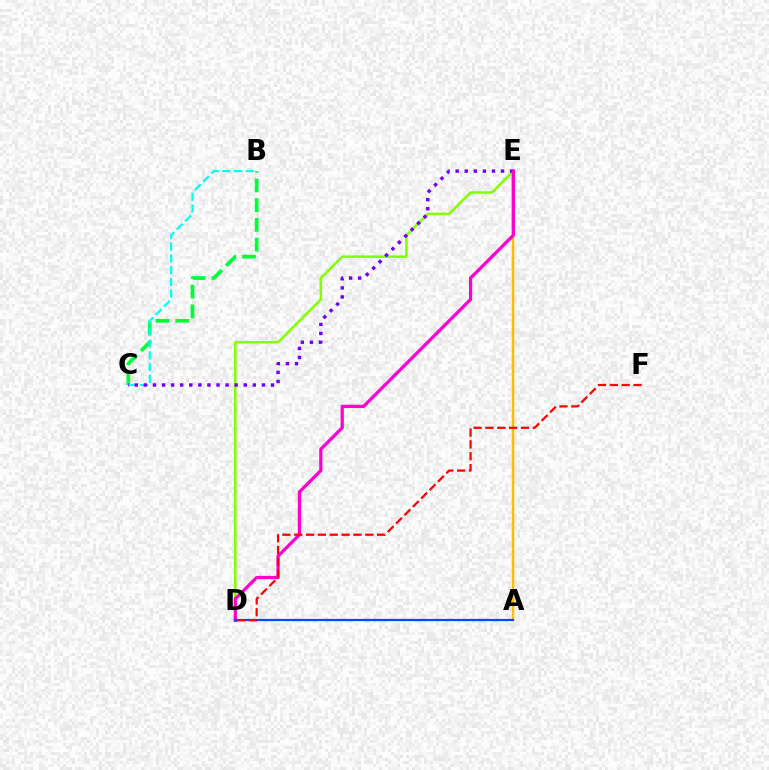{('B', 'C'): [{'color': '#00ff39', 'line_style': 'dashed', 'thickness': 2.68}, {'color': '#00fff6', 'line_style': 'dashed', 'thickness': 1.6}], ('D', 'E'): [{'color': '#84ff00', 'line_style': 'solid', 'thickness': 1.82}, {'color': '#ff00cf', 'line_style': 'solid', 'thickness': 2.34}], ('A', 'E'): [{'color': '#ffbd00', 'line_style': 'solid', 'thickness': 1.79}], ('C', 'E'): [{'color': '#7200ff', 'line_style': 'dotted', 'thickness': 2.47}], ('A', 'D'): [{'color': '#004bff', 'line_style': 'solid', 'thickness': 1.61}], ('D', 'F'): [{'color': '#ff0000', 'line_style': 'dashed', 'thickness': 1.61}]}